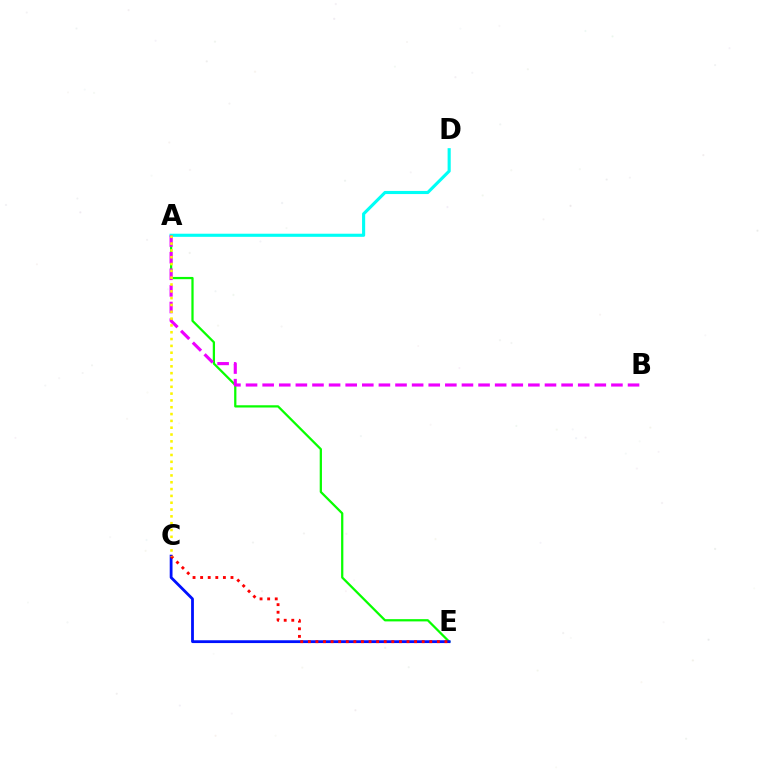{('A', 'E'): [{'color': '#08ff00', 'line_style': 'solid', 'thickness': 1.62}], ('A', 'D'): [{'color': '#00fff6', 'line_style': 'solid', 'thickness': 2.25}], ('C', 'E'): [{'color': '#0010ff', 'line_style': 'solid', 'thickness': 2.02}, {'color': '#ff0000', 'line_style': 'dotted', 'thickness': 2.06}], ('A', 'B'): [{'color': '#ee00ff', 'line_style': 'dashed', 'thickness': 2.26}], ('A', 'C'): [{'color': '#fcf500', 'line_style': 'dotted', 'thickness': 1.85}]}